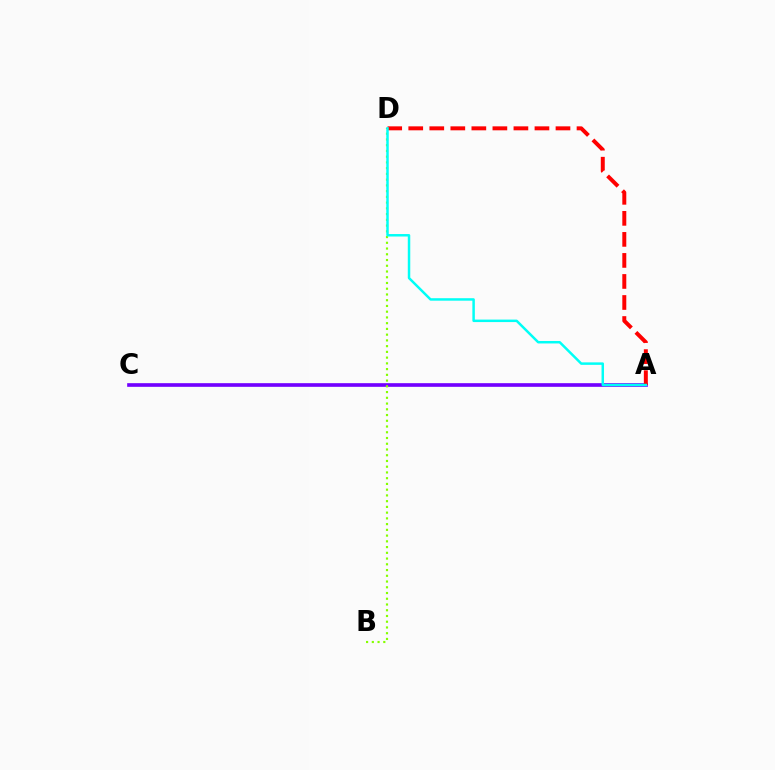{('A', 'C'): [{'color': '#7200ff', 'line_style': 'solid', 'thickness': 2.62}], ('B', 'D'): [{'color': '#84ff00', 'line_style': 'dotted', 'thickness': 1.56}], ('A', 'D'): [{'color': '#ff0000', 'line_style': 'dashed', 'thickness': 2.86}, {'color': '#00fff6', 'line_style': 'solid', 'thickness': 1.78}]}